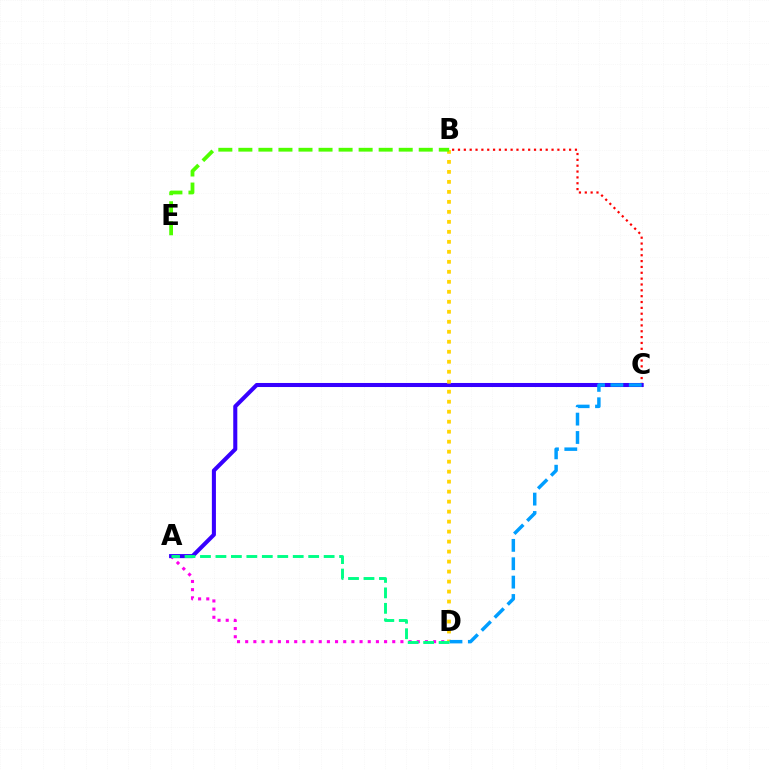{('A', 'D'): [{'color': '#ff00ed', 'line_style': 'dotted', 'thickness': 2.22}, {'color': '#00ff86', 'line_style': 'dashed', 'thickness': 2.1}], ('B', 'C'): [{'color': '#ff0000', 'line_style': 'dotted', 'thickness': 1.59}], ('A', 'C'): [{'color': '#3700ff', 'line_style': 'solid', 'thickness': 2.92}], ('B', 'D'): [{'color': '#ffd500', 'line_style': 'dotted', 'thickness': 2.72}], ('B', 'E'): [{'color': '#4fff00', 'line_style': 'dashed', 'thickness': 2.72}], ('C', 'D'): [{'color': '#009eff', 'line_style': 'dashed', 'thickness': 2.5}]}